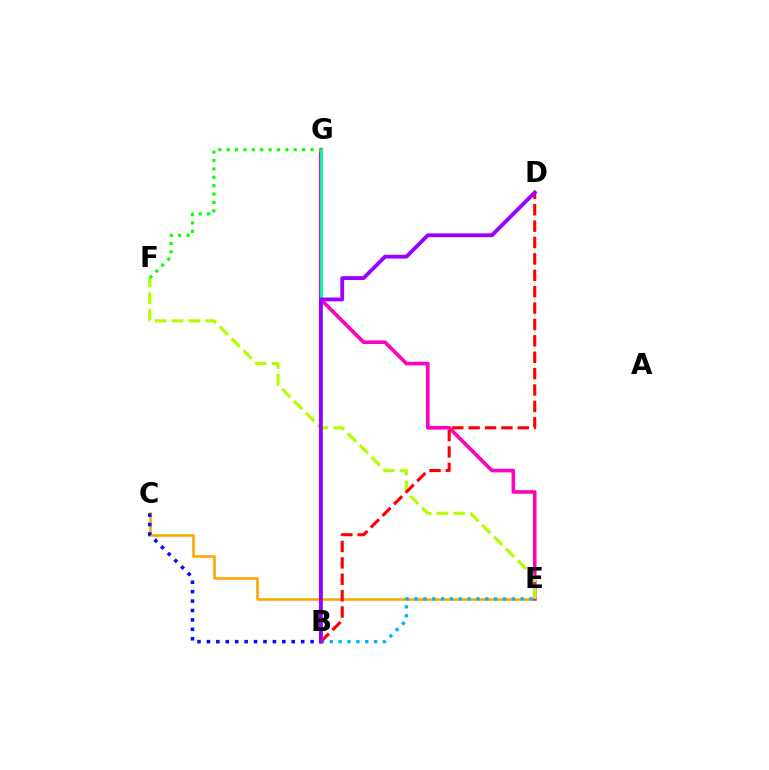{('C', 'E'): [{'color': '#ffa500', 'line_style': 'solid', 'thickness': 1.86}], ('E', 'G'): [{'color': '#ff00bd', 'line_style': 'solid', 'thickness': 2.6}], ('B', 'C'): [{'color': '#0010ff', 'line_style': 'dotted', 'thickness': 2.56}], ('B', 'E'): [{'color': '#00b5ff', 'line_style': 'dotted', 'thickness': 2.4}], ('E', 'F'): [{'color': '#b3ff00', 'line_style': 'dashed', 'thickness': 2.28}], ('B', 'D'): [{'color': '#ff0000', 'line_style': 'dashed', 'thickness': 2.23}, {'color': '#9b00ff', 'line_style': 'solid', 'thickness': 2.76}], ('B', 'G'): [{'color': '#00ff9d', 'line_style': 'solid', 'thickness': 2.04}], ('F', 'G'): [{'color': '#08ff00', 'line_style': 'dotted', 'thickness': 2.28}]}